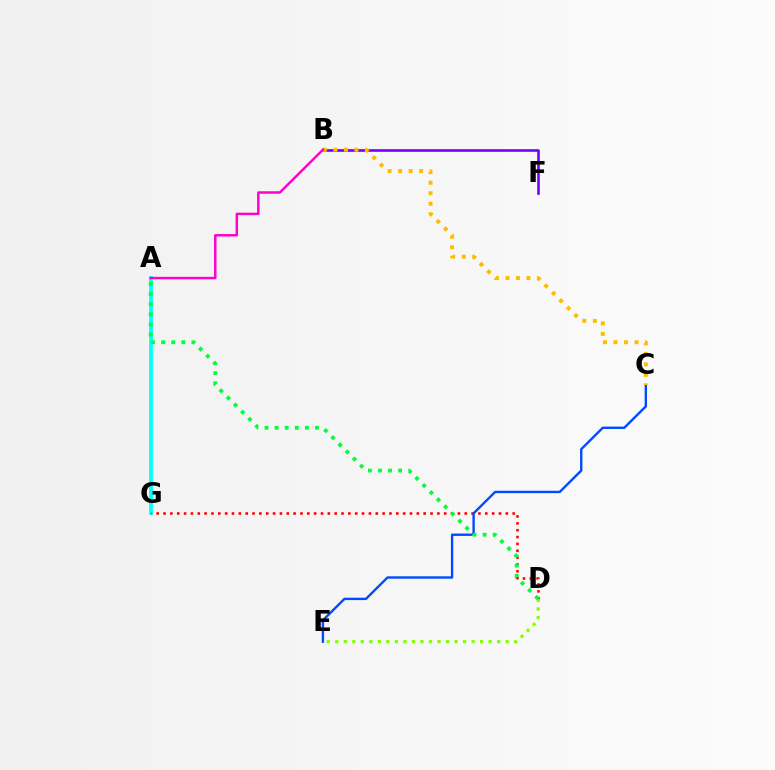{('A', 'G'): [{'color': '#00fff6', 'line_style': 'solid', 'thickness': 2.7}], ('B', 'F'): [{'color': '#7200ff', 'line_style': 'solid', 'thickness': 1.88}], ('D', 'G'): [{'color': '#ff0000', 'line_style': 'dotted', 'thickness': 1.86}], ('D', 'E'): [{'color': '#84ff00', 'line_style': 'dotted', 'thickness': 2.31}], ('C', 'E'): [{'color': '#004bff', 'line_style': 'solid', 'thickness': 1.72}], ('A', 'D'): [{'color': '#00ff39', 'line_style': 'dotted', 'thickness': 2.74}], ('B', 'C'): [{'color': '#ffbd00', 'line_style': 'dotted', 'thickness': 2.85}], ('A', 'B'): [{'color': '#ff00cf', 'line_style': 'solid', 'thickness': 1.78}]}